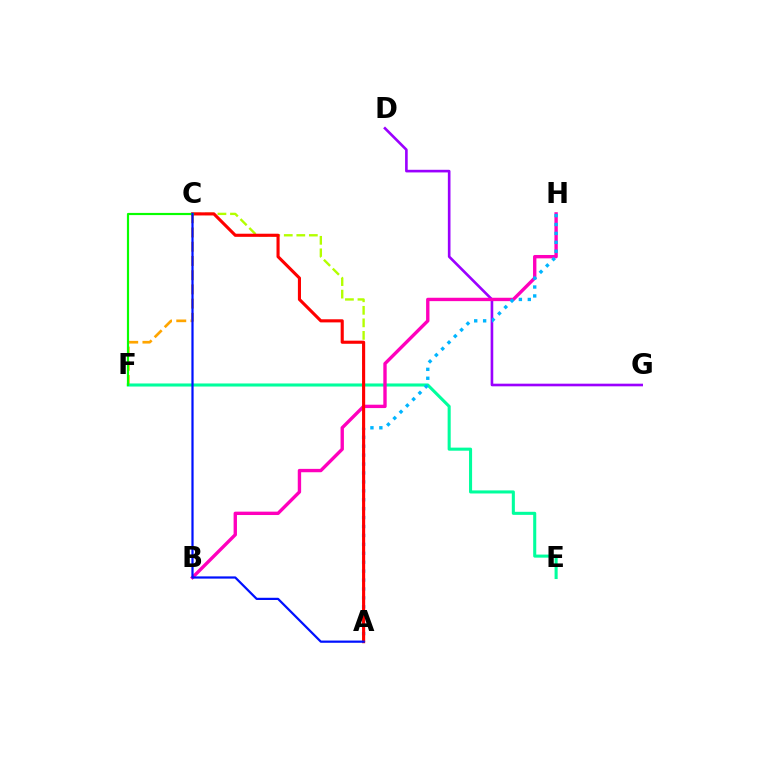{('C', 'F'): [{'color': '#ffa500', 'line_style': 'dashed', 'thickness': 1.93}, {'color': '#08ff00', 'line_style': 'solid', 'thickness': 1.57}], ('E', 'F'): [{'color': '#00ff9d', 'line_style': 'solid', 'thickness': 2.21}], ('D', 'G'): [{'color': '#9b00ff', 'line_style': 'solid', 'thickness': 1.9}], ('B', 'H'): [{'color': '#ff00bd', 'line_style': 'solid', 'thickness': 2.43}], ('A', 'C'): [{'color': '#b3ff00', 'line_style': 'dashed', 'thickness': 1.7}, {'color': '#ff0000', 'line_style': 'solid', 'thickness': 2.24}, {'color': '#0010ff', 'line_style': 'solid', 'thickness': 1.6}], ('A', 'H'): [{'color': '#00b5ff', 'line_style': 'dotted', 'thickness': 2.42}]}